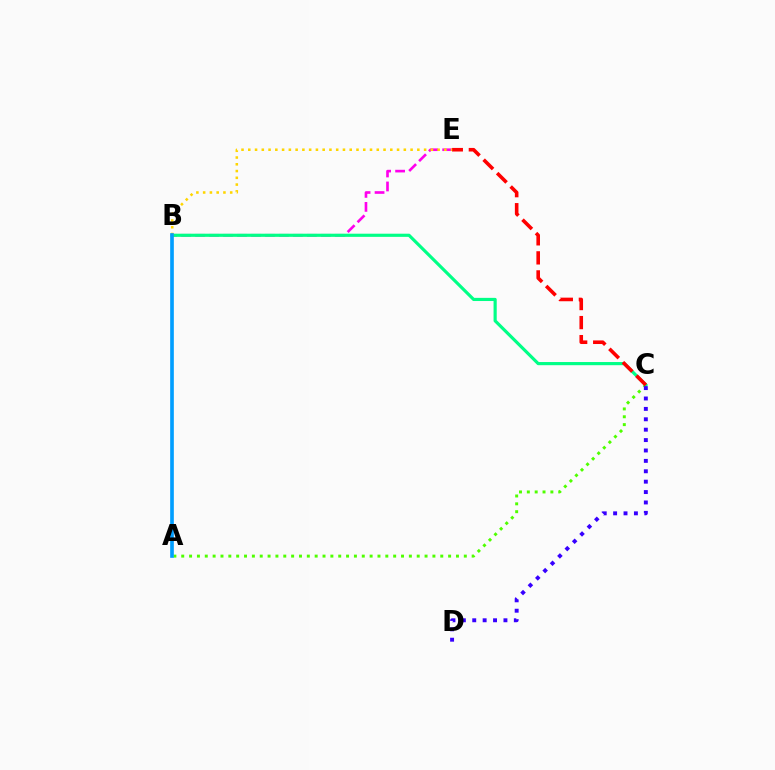{('B', 'E'): [{'color': '#ff00ed', 'line_style': 'dashed', 'thickness': 1.9}, {'color': '#ffd500', 'line_style': 'dotted', 'thickness': 1.84}], ('A', 'C'): [{'color': '#4fff00', 'line_style': 'dotted', 'thickness': 2.13}], ('B', 'C'): [{'color': '#00ff86', 'line_style': 'solid', 'thickness': 2.28}], ('C', 'E'): [{'color': '#ff0000', 'line_style': 'dashed', 'thickness': 2.59}], ('C', 'D'): [{'color': '#3700ff', 'line_style': 'dotted', 'thickness': 2.82}], ('A', 'B'): [{'color': '#009eff', 'line_style': 'solid', 'thickness': 2.63}]}